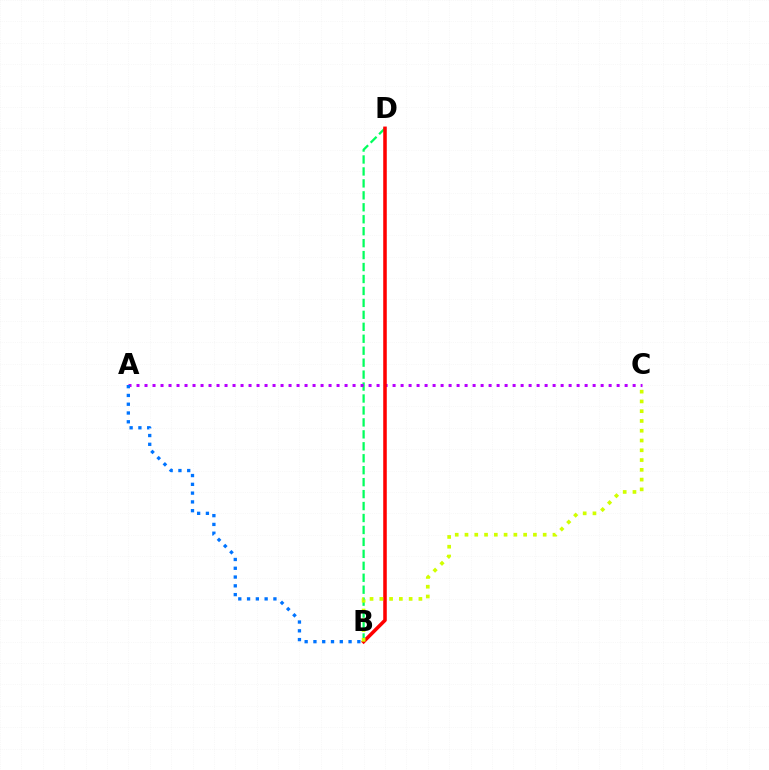{('B', 'D'): [{'color': '#00ff5c', 'line_style': 'dashed', 'thickness': 1.62}, {'color': '#ff0000', 'line_style': 'solid', 'thickness': 2.55}], ('A', 'C'): [{'color': '#b900ff', 'line_style': 'dotted', 'thickness': 2.17}], ('A', 'B'): [{'color': '#0074ff', 'line_style': 'dotted', 'thickness': 2.39}], ('B', 'C'): [{'color': '#d1ff00', 'line_style': 'dotted', 'thickness': 2.66}]}